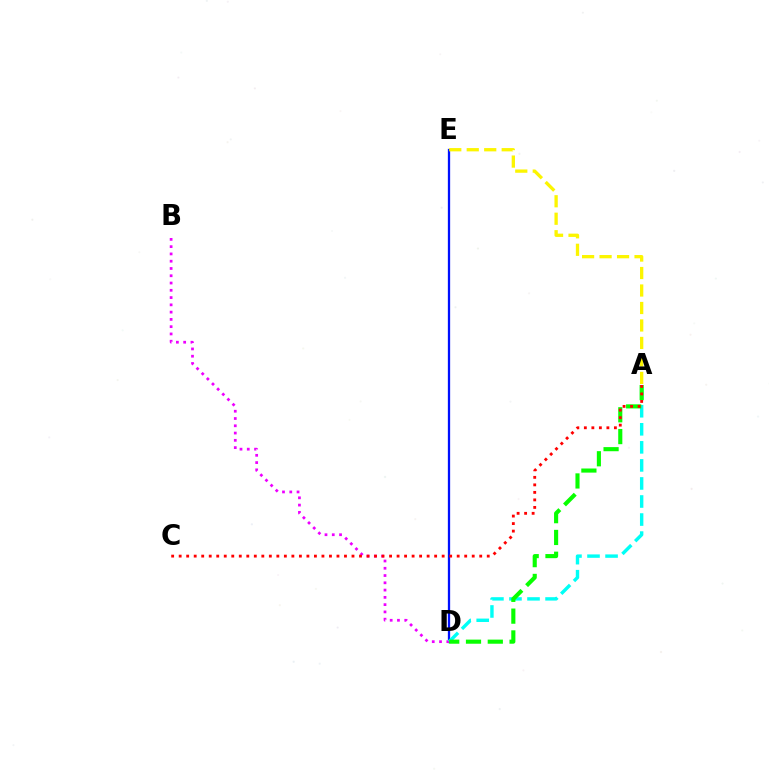{('D', 'E'): [{'color': '#0010ff', 'line_style': 'solid', 'thickness': 1.65}], ('B', 'D'): [{'color': '#ee00ff', 'line_style': 'dotted', 'thickness': 1.98}], ('A', 'D'): [{'color': '#00fff6', 'line_style': 'dashed', 'thickness': 2.45}, {'color': '#08ff00', 'line_style': 'dashed', 'thickness': 2.96}], ('A', 'E'): [{'color': '#fcf500', 'line_style': 'dashed', 'thickness': 2.37}], ('A', 'C'): [{'color': '#ff0000', 'line_style': 'dotted', 'thickness': 2.04}]}